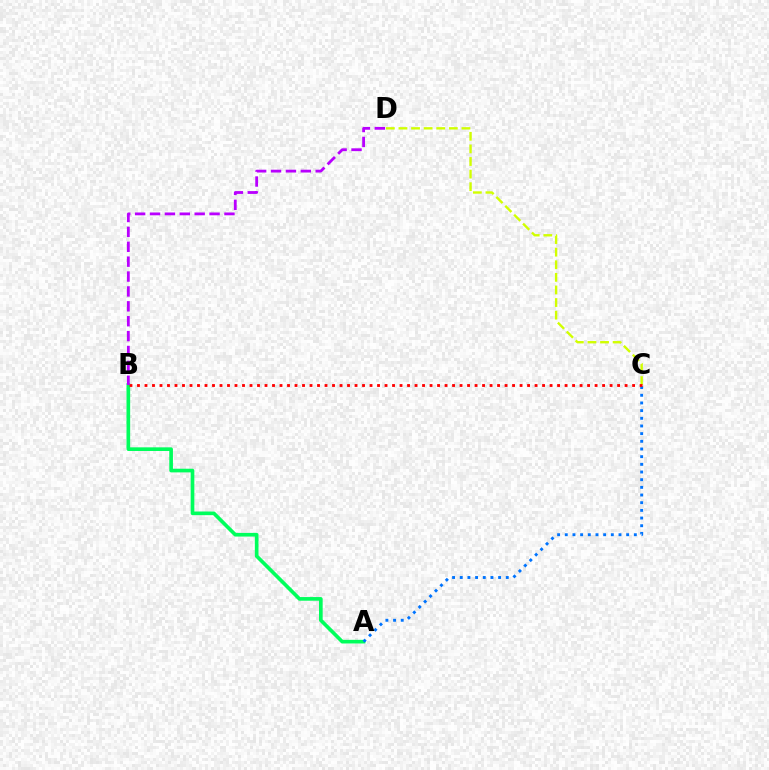{('A', 'B'): [{'color': '#00ff5c', 'line_style': 'solid', 'thickness': 2.64}], ('C', 'D'): [{'color': '#d1ff00', 'line_style': 'dashed', 'thickness': 1.71}], ('A', 'C'): [{'color': '#0074ff', 'line_style': 'dotted', 'thickness': 2.08}], ('B', 'C'): [{'color': '#ff0000', 'line_style': 'dotted', 'thickness': 2.04}], ('B', 'D'): [{'color': '#b900ff', 'line_style': 'dashed', 'thickness': 2.02}]}